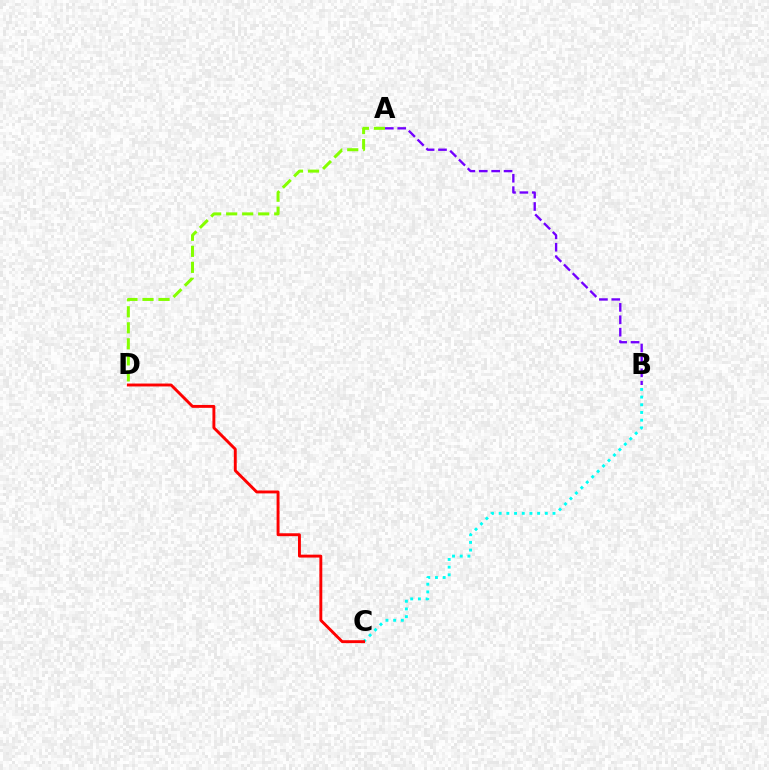{('B', 'C'): [{'color': '#00fff6', 'line_style': 'dotted', 'thickness': 2.09}], ('C', 'D'): [{'color': '#ff0000', 'line_style': 'solid', 'thickness': 2.09}], ('A', 'B'): [{'color': '#7200ff', 'line_style': 'dashed', 'thickness': 1.69}], ('A', 'D'): [{'color': '#84ff00', 'line_style': 'dashed', 'thickness': 2.18}]}